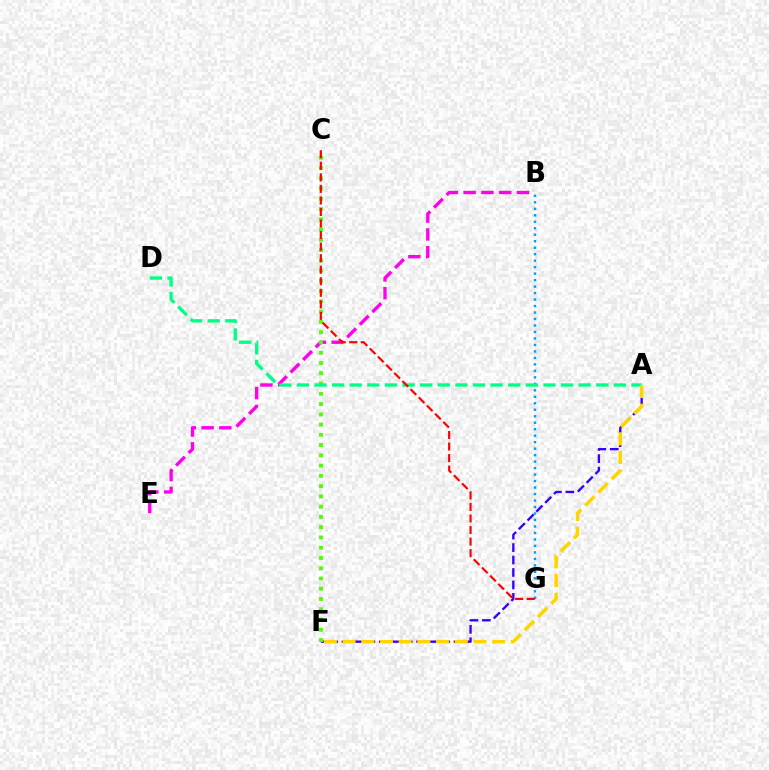{('B', 'E'): [{'color': '#ff00ed', 'line_style': 'dashed', 'thickness': 2.42}], ('A', 'F'): [{'color': '#3700ff', 'line_style': 'dashed', 'thickness': 1.69}, {'color': '#ffd500', 'line_style': 'dashed', 'thickness': 2.54}], ('B', 'G'): [{'color': '#009eff', 'line_style': 'dotted', 'thickness': 1.76}], ('C', 'F'): [{'color': '#4fff00', 'line_style': 'dotted', 'thickness': 2.79}], ('A', 'D'): [{'color': '#00ff86', 'line_style': 'dashed', 'thickness': 2.39}], ('C', 'G'): [{'color': '#ff0000', 'line_style': 'dashed', 'thickness': 1.57}]}